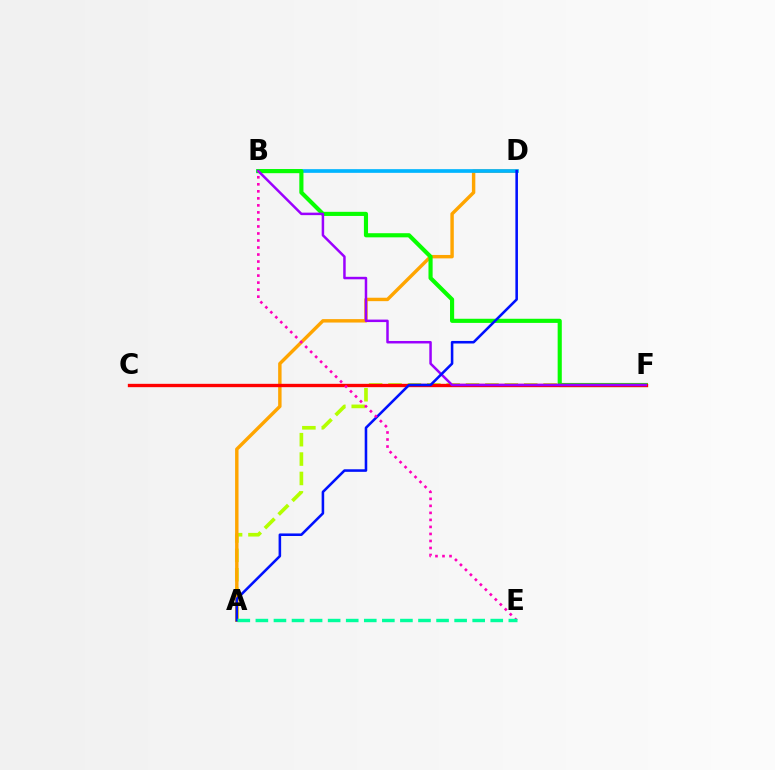{('A', 'F'): [{'color': '#b3ff00', 'line_style': 'dashed', 'thickness': 2.63}], ('A', 'D'): [{'color': '#ffa500', 'line_style': 'solid', 'thickness': 2.46}, {'color': '#0010ff', 'line_style': 'solid', 'thickness': 1.84}], ('B', 'D'): [{'color': '#00b5ff', 'line_style': 'solid', 'thickness': 2.65}], ('B', 'F'): [{'color': '#08ff00', 'line_style': 'solid', 'thickness': 2.98}, {'color': '#9b00ff', 'line_style': 'solid', 'thickness': 1.79}], ('C', 'F'): [{'color': '#ff0000', 'line_style': 'solid', 'thickness': 2.41}], ('B', 'E'): [{'color': '#ff00bd', 'line_style': 'dotted', 'thickness': 1.91}], ('A', 'E'): [{'color': '#00ff9d', 'line_style': 'dashed', 'thickness': 2.45}]}